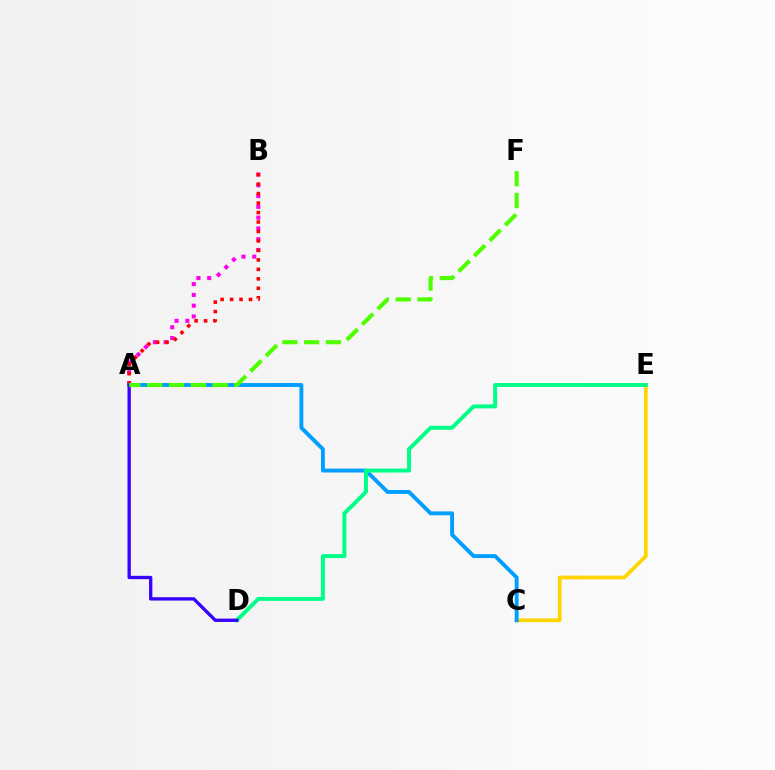{('A', 'B'): [{'color': '#ff00ed', 'line_style': 'dotted', 'thickness': 2.93}, {'color': '#ff0000', 'line_style': 'dotted', 'thickness': 2.57}], ('C', 'E'): [{'color': '#ffd500', 'line_style': 'solid', 'thickness': 2.69}], ('A', 'C'): [{'color': '#009eff', 'line_style': 'solid', 'thickness': 2.8}], ('D', 'E'): [{'color': '#00ff86', 'line_style': 'solid', 'thickness': 2.84}], ('A', 'D'): [{'color': '#3700ff', 'line_style': 'solid', 'thickness': 2.39}], ('A', 'F'): [{'color': '#4fff00', 'line_style': 'dashed', 'thickness': 2.97}]}